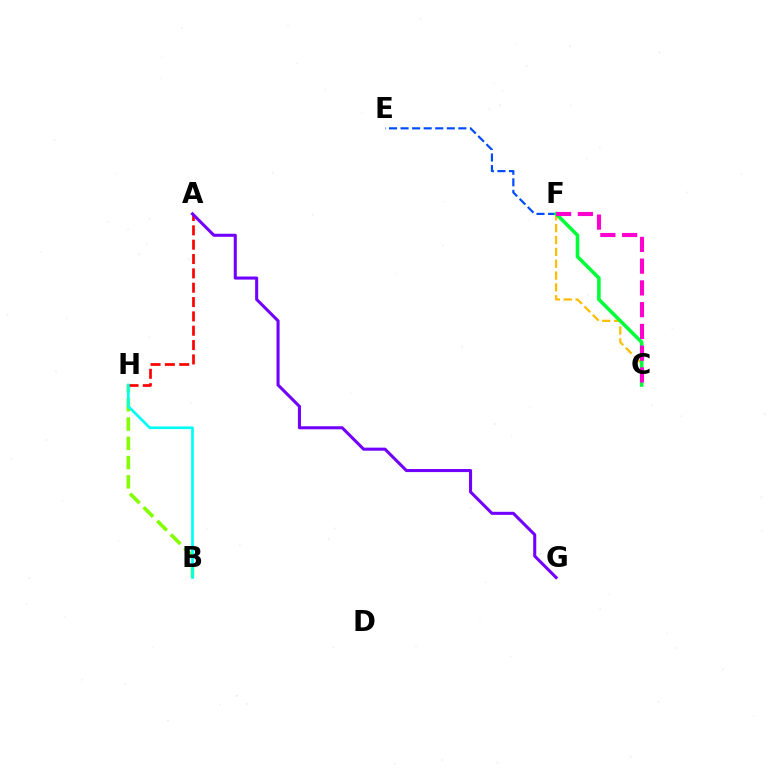{('B', 'H'): [{'color': '#84ff00', 'line_style': 'dashed', 'thickness': 2.62}, {'color': '#00fff6', 'line_style': 'solid', 'thickness': 1.94}], ('C', 'F'): [{'color': '#ffbd00', 'line_style': 'dashed', 'thickness': 1.61}, {'color': '#00ff39', 'line_style': 'solid', 'thickness': 2.57}, {'color': '#ff00cf', 'line_style': 'dashed', 'thickness': 2.96}], ('E', 'F'): [{'color': '#004bff', 'line_style': 'dashed', 'thickness': 1.57}], ('A', 'H'): [{'color': '#ff0000', 'line_style': 'dashed', 'thickness': 1.95}], ('A', 'G'): [{'color': '#7200ff', 'line_style': 'solid', 'thickness': 2.21}]}